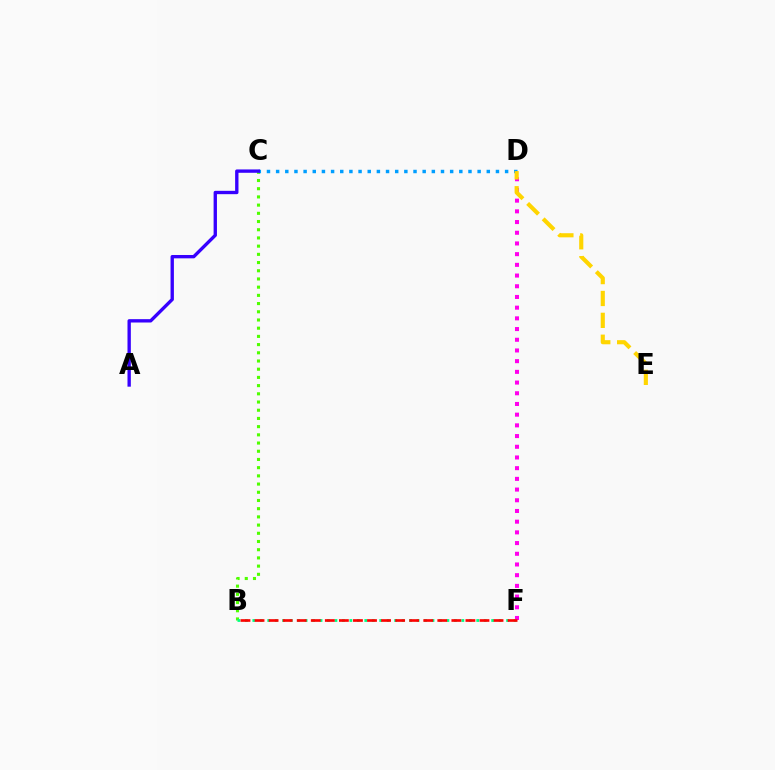{('D', 'F'): [{'color': '#ff00ed', 'line_style': 'dotted', 'thickness': 2.91}], ('B', 'C'): [{'color': '#4fff00', 'line_style': 'dotted', 'thickness': 2.23}], ('C', 'D'): [{'color': '#009eff', 'line_style': 'dotted', 'thickness': 2.49}], ('B', 'F'): [{'color': '#00ff86', 'line_style': 'dotted', 'thickness': 2.03}, {'color': '#ff0000', 'line_style': 'dashed', 'thickness': 1.91}], ('A', 'C'): [{'color': '#3700ff', 'line_style': 'solid', 'thickness': 2.41}], ('D', 'E'): [{'color': '#ffd500', 'line_style': 'dashed', 'thickness': 2.97}]}